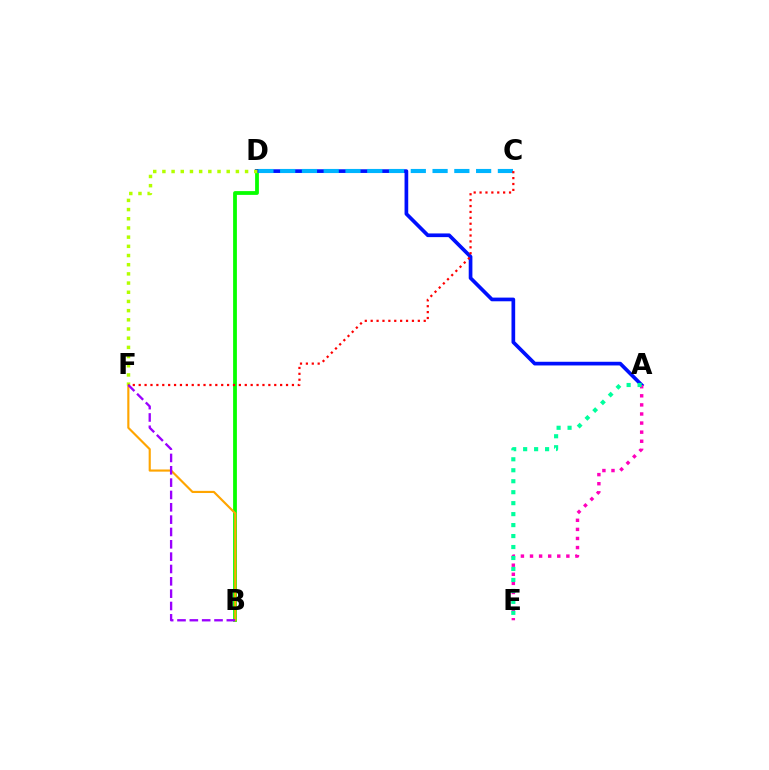{('B', 'D'): [{'color': '#08ff00', 'line_style': 'solid', 'thickness': 2.72}], ('A', 'D'): [{'color': '#0010ff', 'line_style': 'solid', 'thickness': 2.65}], ('A', 'E'): [{'color': '#ff00bd', 'line_style': 'dotted', 'thickness': 2.47}, {'color': '#00ff9d', 'line_style': 'dotted', 'thickness': 2.98}], ('B', 'F'): [{'color': '#ffa500', 'line_style': 'solid', 'thickness': 1.55}, {'color': '#9b00ff', 'line_style': 'dashed', 'thickness': 1.68}], ('D', 'F'): [{'color': '#b3ff00', 'line_style': 'dotted', 'thickness': 2.5}], ('C', 'D'): [{'color': '#00b5ff', 'line_style': 'dashed', 'thickness': 2.96}], ('C', 'F'): [{'color': '#ff0000', 'line_style': 'dotted', 'thickness': 1.6}]}